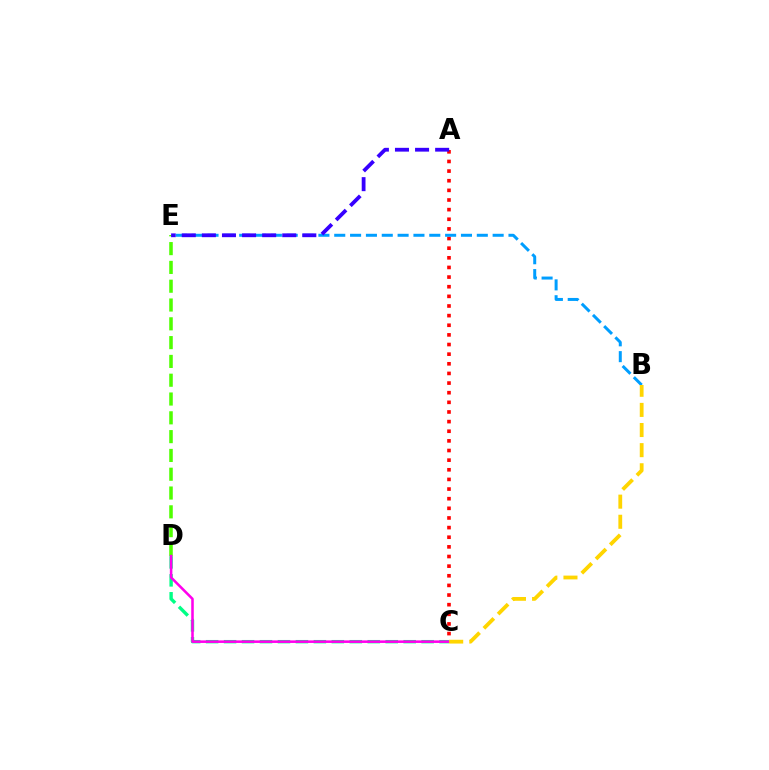{('C', 'D'): [{'color': '#00ff86', 'line_style': 'dashed', 'thickness': 2.44}, {'color': '#ff00ed', 'line_style': 'solid', 'thickness': 1.83}], ('A', 'C'): [{'color': '#ff0000', 'line_style': 'dotted', 'thickness': 2.62}], ('D', 'E'): [{'color': '#4fff00', 'line_style': 'dashed', 'thickness': 2.55}], ('B', 'E'): [{'color': '#009eff', 'line_style': 'dashed', 'thickness': 2.15}], ('A', 'E'): [{'color': '#3700ff', 'line_style': 'dashed', 'thickness': 2.73}], ('B', 'C'): [{'color': '#ffd500', 'line_style': 'dashed', 'thickness': 2.73}]}